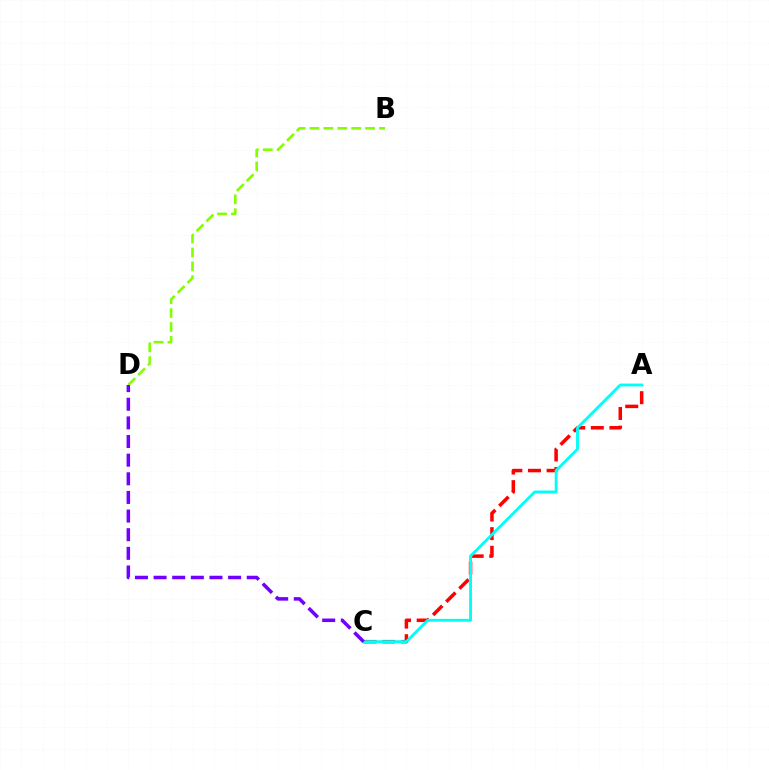{('A', 'C'): [{'color': '#ff0000', 'line_style': 'dashed', 'thickness': 2.53}, {'color': '#00fff6', 'line_style': 'solid', 'thickness': 2.07}], ('B', 'D'): [{'color': '#84ff00', 'line_style': 'dashed', 'thickness': 1.89}], ('C', 'D'): [{'color': '#7200ff', 'line_style': 'dashed', 'thickness': 2.53}]}